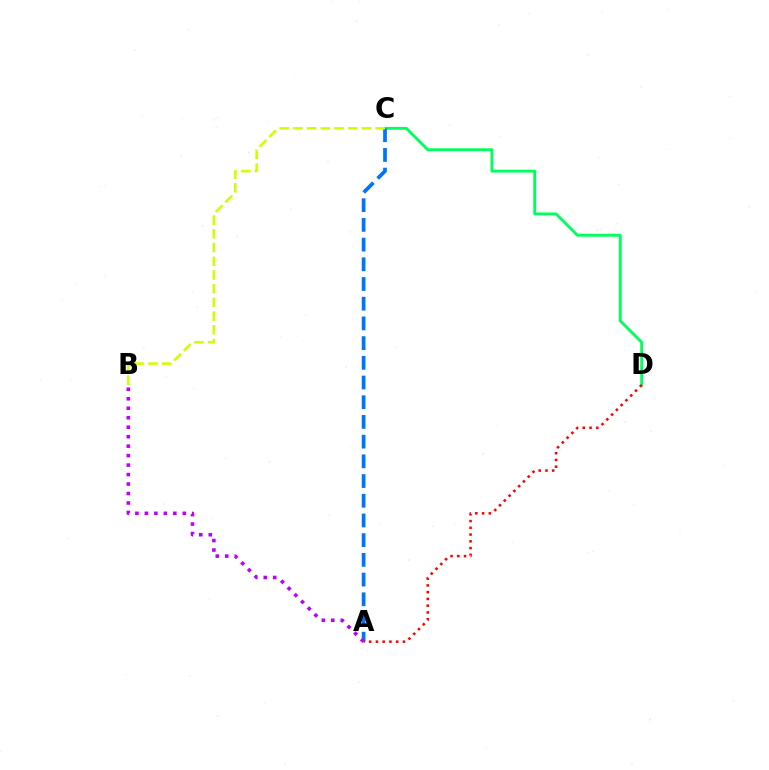{('C', 'D'): [{'color': '#00ff5c', 'line_style': 'solid', 'thickness': 2.06}], ('A', 'C'): [{'color': '#0074ff', 'line_style': 'dashed', 'thickness': 2.68}], ('A', 'B'): [{'color': '#b900ff', 'line_style': 'dotted', 'thickness': 2.57}], ('A', 'D'): [{'color': '#ff0000', 'line_style': 'dotted', 'thickness': 1.84}], ('B', 'C'): [{'color': '#d1ff00', 'line_style': 'dashed', 'thickness': 1.86}]}